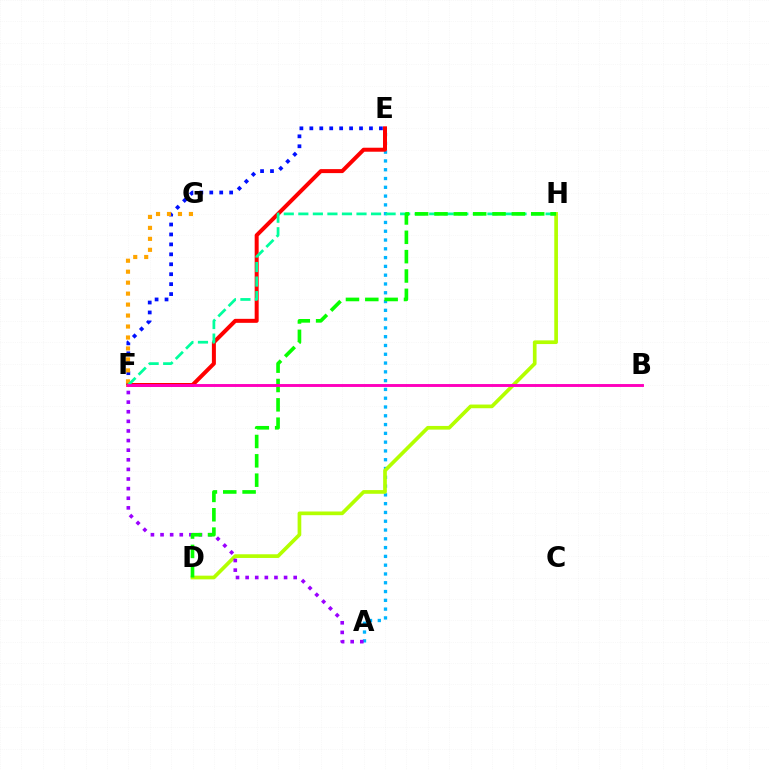{('E', 'F'): [{'color': '#0010ff', 'line_style': 'dotted', 'thickness': 2.7}, {'color': '#ff0000', 'line_style': 'solid', 'thickness': 2.88}], ('A', 'E'): [{'color': '#00b5ff', 'line_style': 'dotted', 'thickness': 2.39}], ('D', 'H'): [{'color': '#b3ff00', 'line_style': 'solid', 'thickness': 2.65}, {'color': '#08ff00', 'line_style': 'dashed', 'thickness': 2.63}], ('A', 'F'): [{'color': '#9b00ff', 'line_style': 'dotted', 'thickness': 2.61}], ('F', 'G'): [{'color': '#ffa500', 'line_style': 'dotted', 'thickness': 2.98}], ('F', 'H'): [{'color': '#00ff9d', 'line_style': 'dashed', 'thickness': 1.98}], ('B', 'F'): [{'color': '#ff00bd', 'line_style': 'solid', 'thickness': 2.09}]}